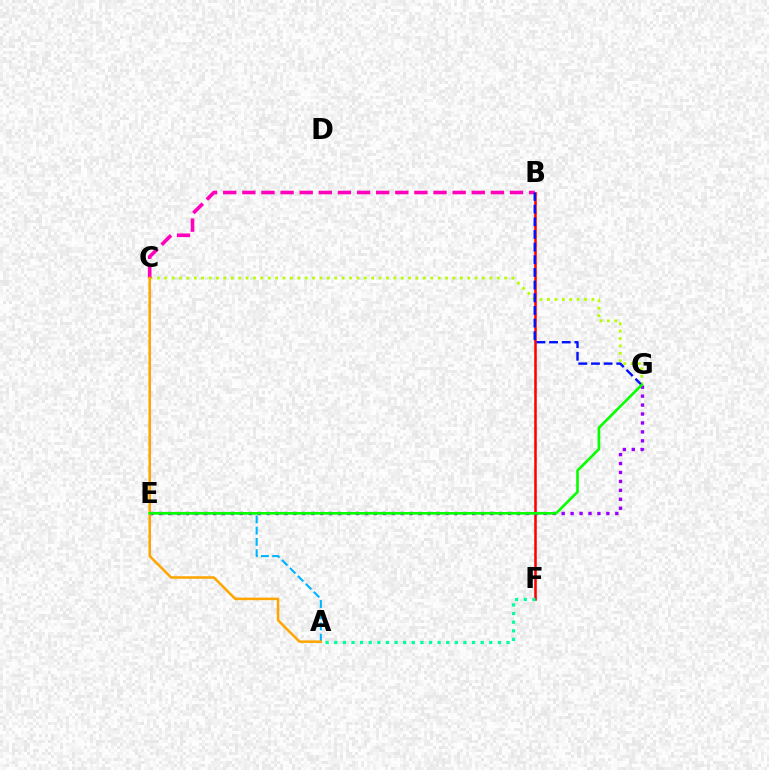{('A', 'E'): [{'color': '#00b5ff', 'line_style': 'dashed', 'thickness': 1.53}], ('C', 'G'): [{'color': '#b3ff00', 'line_style': 'dotted', 'thickness': 2.01}], ('B', 'F'): [{'color': '#ff0000', 'line_style': 'solid', 'thickness': 1.84}], ('B', 'C'): [{'color': '#ff00bd', 'line_style': 'dashed', 'thickness': 2.6}], ('E', 'G'): [{'color': '#9b00ff', 'line_style': 'dotted', 'thickness': 2.43}, {'color': '#08ff00', 'line_style': 'solid', 'thickness': 1.91}], ('A', 'F'): [{'color': '#00ff9d', 'line_style': 'dotted', 'thickness': 2.34}], ('B', 'G'): [{'color': '#0010ff', 'line_style': 'dashed', 'thickness': 1.72}], ('A', 'C'): [{'color': '#ffa500', 'line_style': 'solid', 'thickness': 1.82}]}